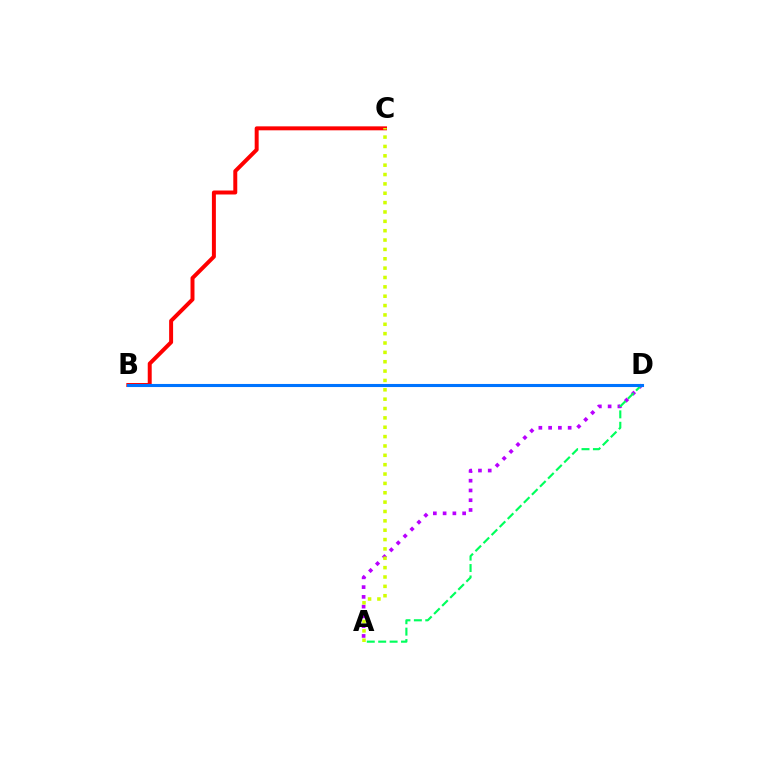{('A', 'D'): [{'color': '#b900ff', 'line_style': 'dotted', 'thickness': 2.65}, {'color': '#00ff5c', 'line_style': 'dashed', 'thickness': 1.55}], ('B', 'C'): [{'color': '#ff0000', 'line_style': 'solid', 'thickness': 2.85}], ('A', 'C'): [{'color': '#d1ff00', 'line_style': 'dotted', 'thickness': 2.54}], ('B', 'D'): [{'color': '#0074ff', 'line_style': 'solid', 'thickness': 2.22}]}